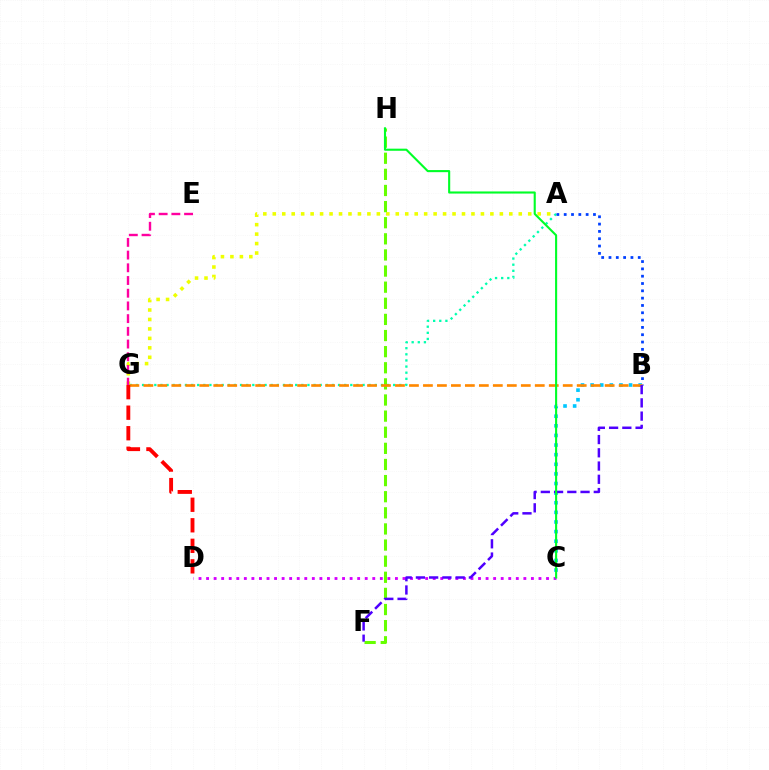{('A', 'G'): [{'color': '#eeff00', 'line_style': 'dotted', 'thickness': 2.57}, {'color': '#00ffaf', 'line_style': 'dotted', 'thickness': 1.66}], ('F', 'H'): [{'color': '#66ff00', 'line_style': 'dashed', 'thickness': 2.19}], ('A', 'B'): [{'color': '#003fff', 'line_style': 'dotted', 'thickness': 1.99}], ('B', 'C'): [{'color': '#00c7ff', 'line_style': 'dotted', 'thickness': 2.61}], ('C', 'D'): [{'color': '#d600ff', 'line_style': 'dotted', 'thickness': 2.05}], ('B', 'G'): [{'color': '#ff8800', 'line_style': 'dashed', 'thickness': 1.9}], ('B', 'F'): [{'color': '#4f00ff', 'line_style': 'dashed', 'thickness': 1.8}], ('E', 'G'): [{'color': '#ff00a0', 'line_style': 'dashed', 'thickness': 1.73}], ('C', 'H'): [{'color': '#00ff27', 'line_style': 'solid', 'thickness': 1.52}], ('D', 'G'): [{'color': '#ff0000', 'line_style': 'dashed', 'thickness': 2.79}]}